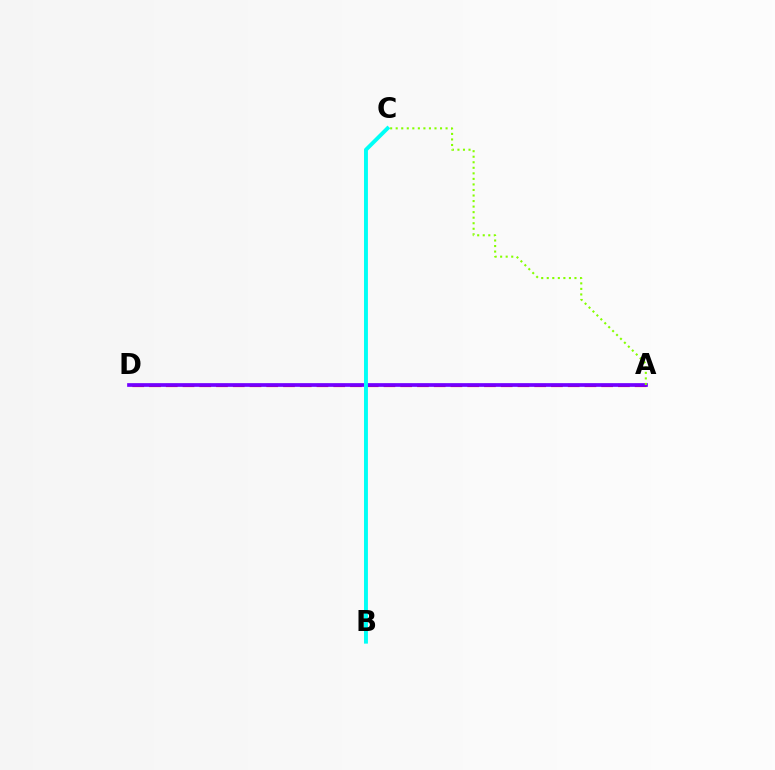{('A', 'D'): [{'color': '#ff0000', 'line_style': 'dashed', 'thickness': 2.28}, {'color': '#7200ff', 'line_style': 'solid', 'thickness': 2.66}], ('A', 'C'): [{'color': '#84ff00', 'line_style': 'dotted', 'thickness': 1.51}], ('B', 'C'): [{'color': '#00fff6', 'line_style': 'solid', 'thickness': 2.81}]}